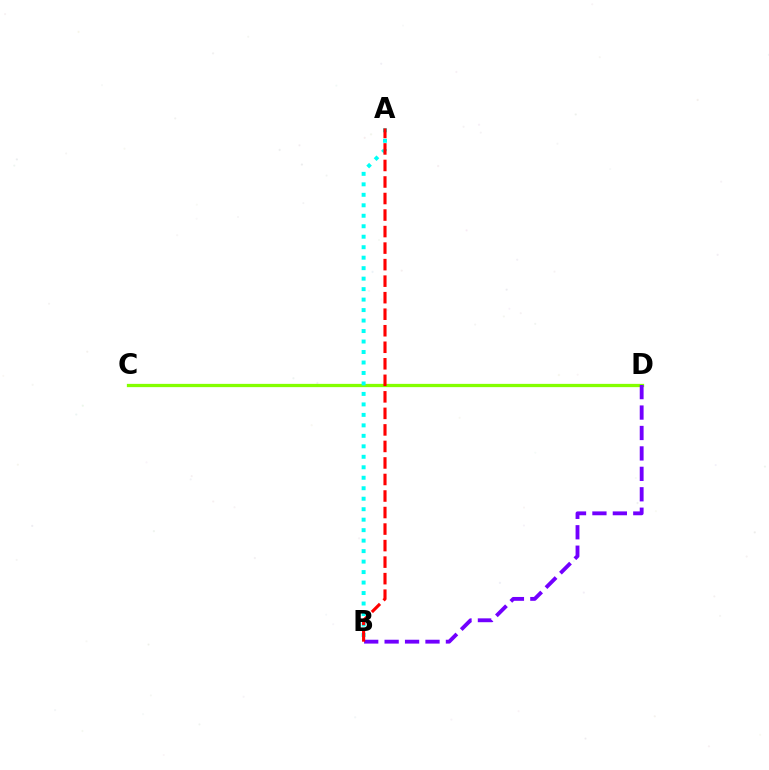{('C', 'D'): [{'color': '#84ff00', 'line_style': 'solid', 'thickness': 2.35}], ('B', 'D'): [{'color': '#7200ff', 'line_style': 'dashed', 'thickness': 2.78}], ('A', 'B'): [{'color': '#00fff6', 'line_style': 'dotted', 'thickness': 2.85}, {'color': '#ff0000', 'line_style': 'dashed', 'thickness': 2.25}]}